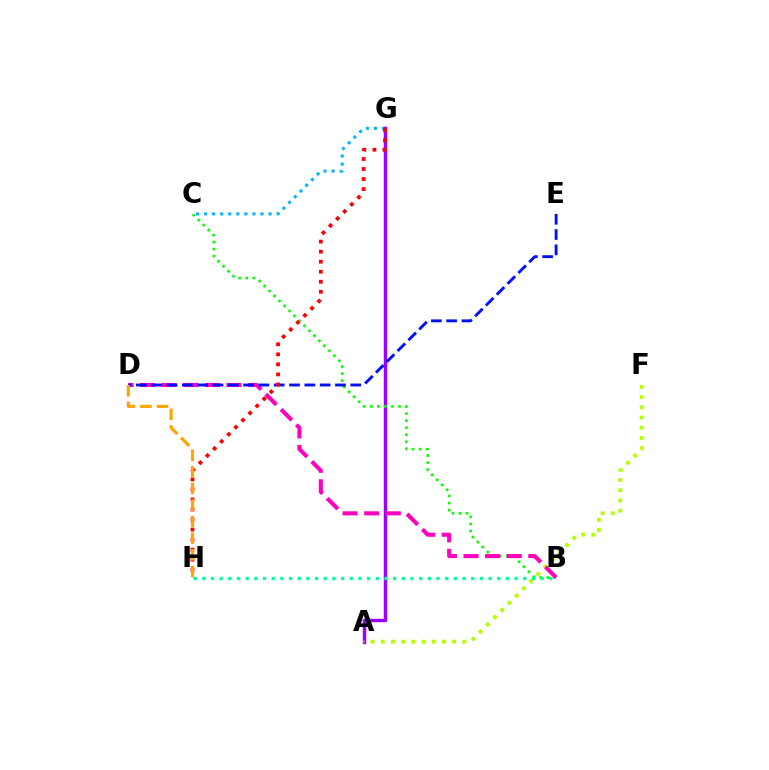{('C', 'G'): [{'color': '#00b5ff', 'line_style': 'dotted', 'thickness': 2.19}], ('A', 'G'): [{'color': '#9b00ff', 'line_style': 'solid', 'thickness': 2.49}], ('B', 'C'): [{'color': '#08ff00', 'line_style': 'dotted', 'thickness': 1.91}], ('A', 'F'): [{'color': '#b3ff00', 'line_style': 'dotted', 'thickness': 2.77}], ('B', 'D'): [{'color': '#ff00bd', 'line_style': 'dashed', 'thickness': 2.93}], ('B', 'H'): [{'color': '#00ff9d', 'line_style': 'dotted', 'thickness': 2.36}], ('D', 'E'): [{'color': '#0010ff', 'line_style': 'dashed', 'thickness': 2.08}], ('G', 'H'): [{'color': '#ff0000', 'line_style': 'dotted', 'thickness': 2.73}], ('D', 'H'): [{'color': '#ffa500', 'line_style': 'dashed', 'thickness': 2.25}]}